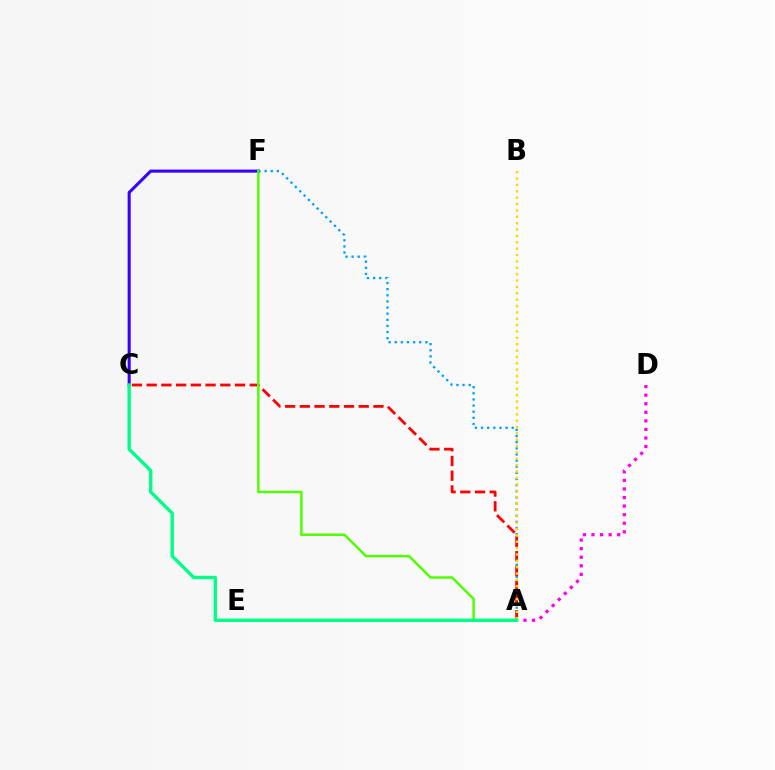{('A', 'F'): [{'color': '#009eff', 'line_style': 'dotted', 'thickness': 1.66}, {'color': '#4fff00', 'line_style': 'solid', 'thickness': 1.77}], ('A', 'C'): [{'color': '#ff0000', 'line_style': 'dashed', 'thickness': 2.0}, {'color': '#00ff86', 'line_style': 'solid', 'thickness': 2.43}], ('A', 'D'): [{'color': '#ff00ed', 'line_style': 'dotted', 'thickness': 2.33}], ('C', 'F'): [{'color': '#3700ff', 'line_style': 'solid', 'thickness': 2.21}], ('A', 'B'): [{'color': '#ffd500', 'line_style': 'dotted', 'thickness': 1.73}]}